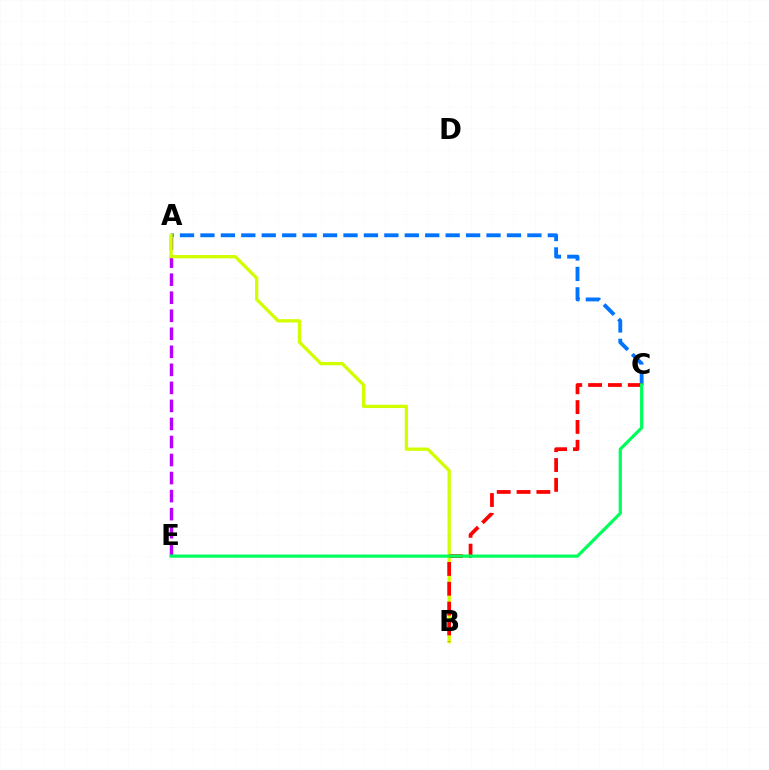{('A', 'C'): [{'color': '#0074ff', 'line_style': 'dashed', 'thickness': 2.78}], ('A', 'E'): [{'color': '#b900ff', 'line_style': 'dashed', 'thickness': 2.45}], ('A', 'B'): [{'color': '#d1ff00', 'line_style': 'solid', 'thickness': 2.38}], ('B', 'C'): [{'color': '#ff0000', 'line_style': 'dashed', 'thickness': 2.69}], ('C', 'E'): [{'color': '#00ff5c', 'line_style': 'solid', 'thickness': 2.32}]}